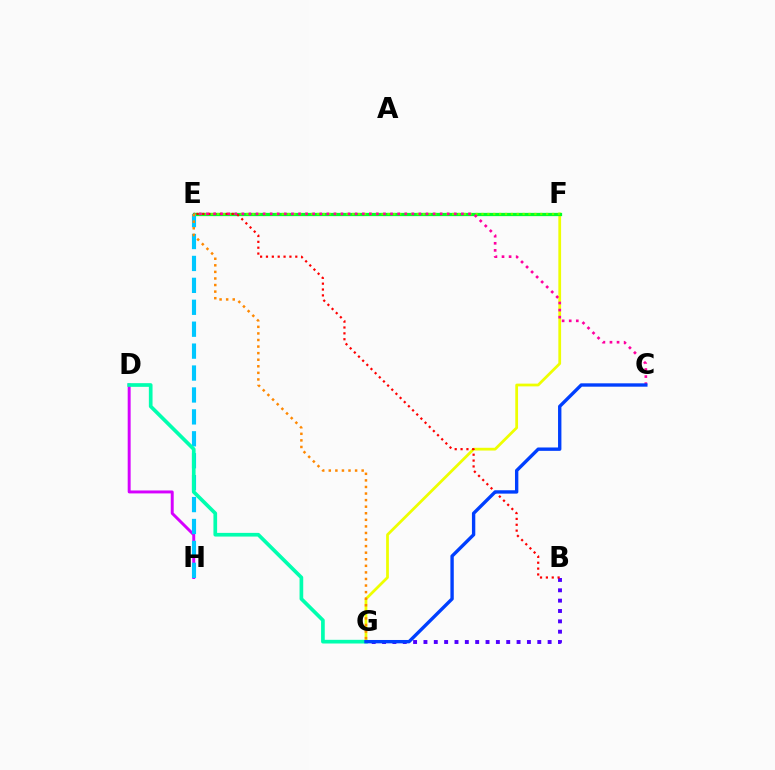{('F', 'G'): [{'color': '#eeff00', 'line_style': 'solid', 'thickness': 1.98}], ('D', 'H'): [{'color': '#d600ff', 'line_style': 'solid', 'thickness': 2.12}], ('B', 'G'): [{'color': '#4f00ff', 'line_style': 'dotted', 'thickness': 2.81}], ('E', 'F'): [{'color': '#00ff27', 'line_style': 'solid', 'thickness': 2.34}, {'color': '#66ff00', 'line_style': 'dotted', 'thickness': 1.6}], ('B', 'E'): [{'color': '#ff0000', 'line_style': 'dotted', 'thickness': 1.59}], ('E', 'H'): [{'color': '#00c7ff', 'line_style': 'dashed', 'thickness': 2.98}], ('D', 'G'): [{'color': '#00ffaf', 'line_style': 'solid', 'thickness': 2.65}], ('C', 'E'): [{'color': '#ff00a0', 'line_style': 'dotted', 'thickness': 1.92}], ('E', 'G'): [{'color': '#ff8800', 'line_style': 'dotted', 'thickness': 1.79}], ('C', 'G'): [{'color': '#003fff', 'line_style': 'solid', 'thickness': 2.43}]}